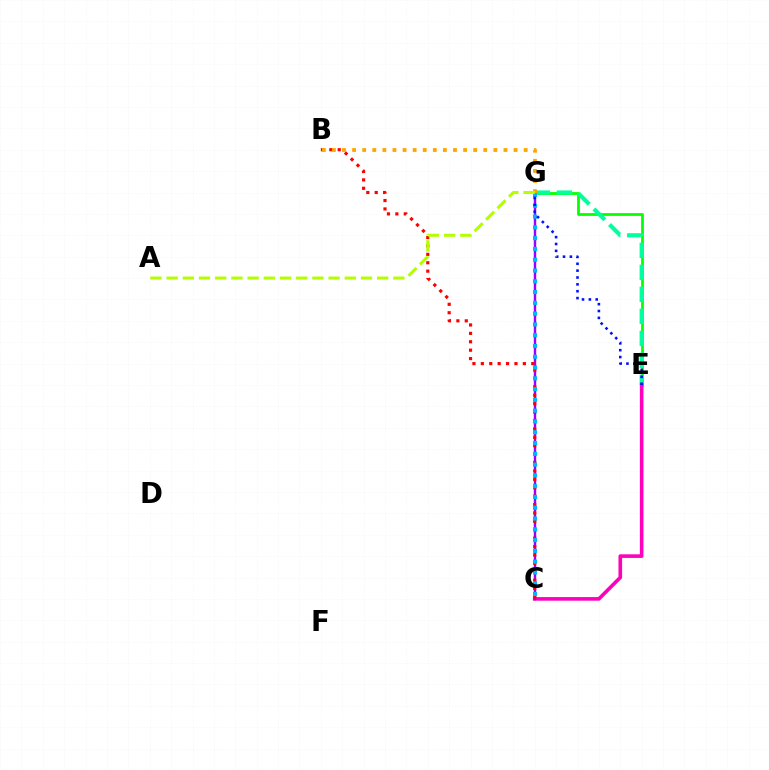{('E', 'G'): [{'color': '#08ff00', 'line_style': 'solid', 'thickness': 2.01}, {'color': '#00ff9d', 'line_style': 'dashed', 'thickness': 2.99}, {'color': '#0010ff', 'line_style': 'dotted', 'thickness': 1.86}], ('C', 'E'): [{'color': '#ff00bd', 'line_style': 'solid', 'thickness': 2.61}], ('C', 'G'): [{'color': '#9b00ff', 'line_style': 'solid', 'thickness': 1.76}, {'color': '#00b5ff', 'line_style': 'dotted', 'thickness': 2.93}], ('B', 'C'): [{'color': '#ff0000', 'line_style': 'dotted', 'thickness': 2.28}], ('B', 'G'): [{'color': '#ffa500', 'line_style': 'dotted', 'thickness': 2.74}], ('A', 'G'): [{'color': '#b3ff00', 'line_style': 'dashed', 'thickness': 2.2}]}